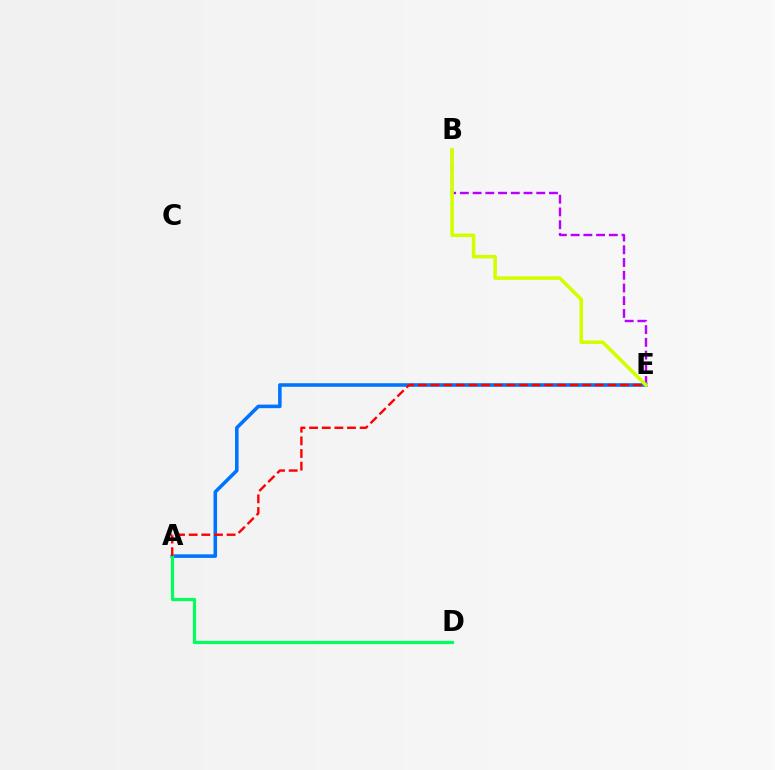{('B', 'E'): [{'color': '#b900ff', 'line_style': 'dashed', 'thickness': 1.73}, {'color': '#d1ff00', 'line_style': 'solid', 'thickness': 2.56}], ('A', 'E'): [{'color': '#0074ff', 'line_style': 'solid', 'thickness': 2.57}, {'color': '#ff0000', 'line_style': 'dashed', 'thickness': 1.72}], ('A', 'D'): [{'color': '#00ff5c', 'line_style': 'solid', 'thickness': 2.3}]}